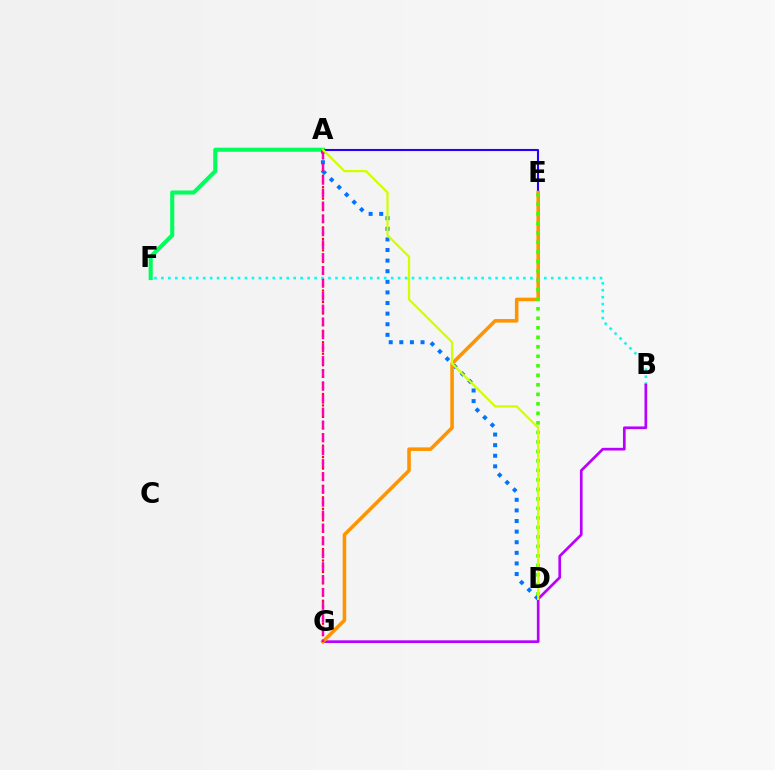{('A', 'G'): [{'color': '#ff0000', 'line_style': 'dotted', 'thickness': 1.56}, {'color': '#ff00ac', 'line_style': 'dashed', 'thickness': 1.75}], ('B', 'F'): [{'color': '#00fff6', 'line_style': 'dotted', 'thickness': 1.89}], ('A', 'F'): [{'color': '#00ff5c', 'line_style': 'solid', 'thickness': 2.94}], ('B', 'G'): [{'color': '#b900ff', 'line_style': 'solid', 'thickness': 1.93}], ('A', 'D'): [{'color': '#0074ff', 'line_style': 'dotted', 'thickness': 2.88}, {'color': '#d1ff00', 'line_style': 'solid', 'thickness': 1.62}], ('A', 'E'): [{'color': '#2500ff', 'line_style': 'solid', 'thickness': 1.51}], ('E', 'G'): [{'color': '#ff9400', 'line_style': 'solid', 'thickness': 2.56}], ('D', 'E'): [{'color': '#3dff00', 'line_style': 'dotted', 'thickness': 2.58}]}